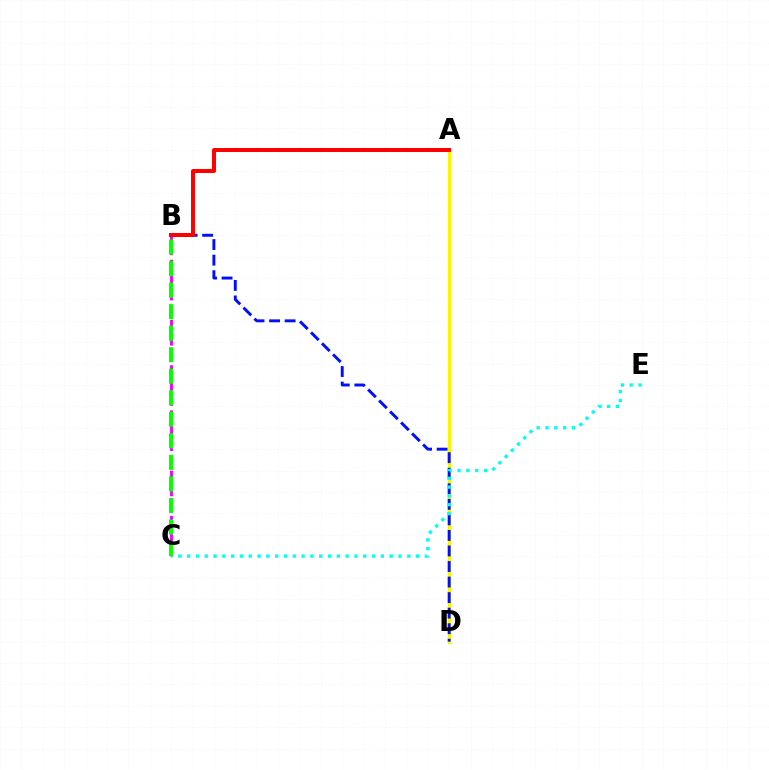{('A', 'D'): [{'color': '#fcf500', 'line_style': 'solid', 'thickness': 2.41}], ('B', 'C'): [{'color': '#ee00ff', 'line_style': 'dashed', 'thickness': 2.05}, {'color': '#08ff00', 'line_style': 'dashed', 'thickness': 2.93}], ('B', 'D'): [{'color': '#0010ff', 'line_style': 'dashed', 'thickness': 2.11}], ('A', 'B'): [{'color': '#ff0000', 'line_style': 'solid', 'thickness': 2.86}], ('C', 'E'): [{'color': '#00fff6', 'line_style': 'dotted', 'thickness': 2.39}]}